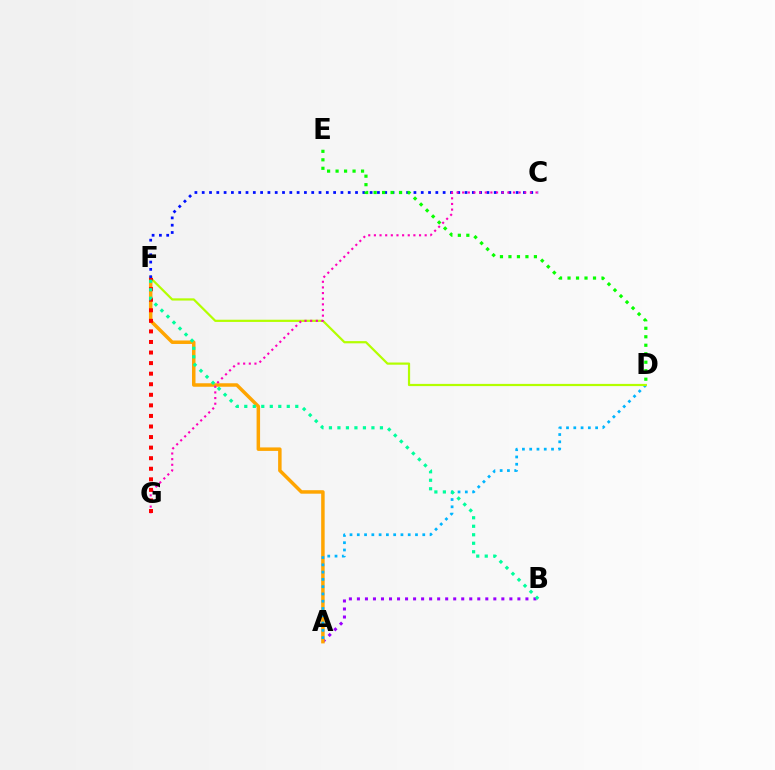{('A', 'B'): [{'color': '#9b00ff', 'line_style': 'dotted', 'thickness': 2.18}], ('A', 'F'): [{'color': '#ffa500', 'line_style': 'solid', 'thickness': 2.51}], ('A', 'D'): [{'color': '#00b5ff', 'line_style': 'dotted', 'thickness': 1.98}], ('D', 'F'): [{'color': '#b3ff00', 'line_style': 'solid', 'thickness': 1.59}], ('C', 'F'): [{'color': '#0010ff', 'line_style': 'dotted', 'thickness': 1.98}], ('D', 'E'): [{'color': '#08ff00', 'line_style': 'dotted', 'thickness': 2.31}], ('C', 'G'): [{'color': '#ff00bd', 'line_style': 'dotted', 'thickness': 1.53}], ('F', 'G'): [{'color': '#ff0000', 'line_style': 'dotted', 'thickness': 2.87}], ('B', 'F'): [{'color': '#00ff9d', 'line_style': 'dotted', 'thickness': 2.31}]}